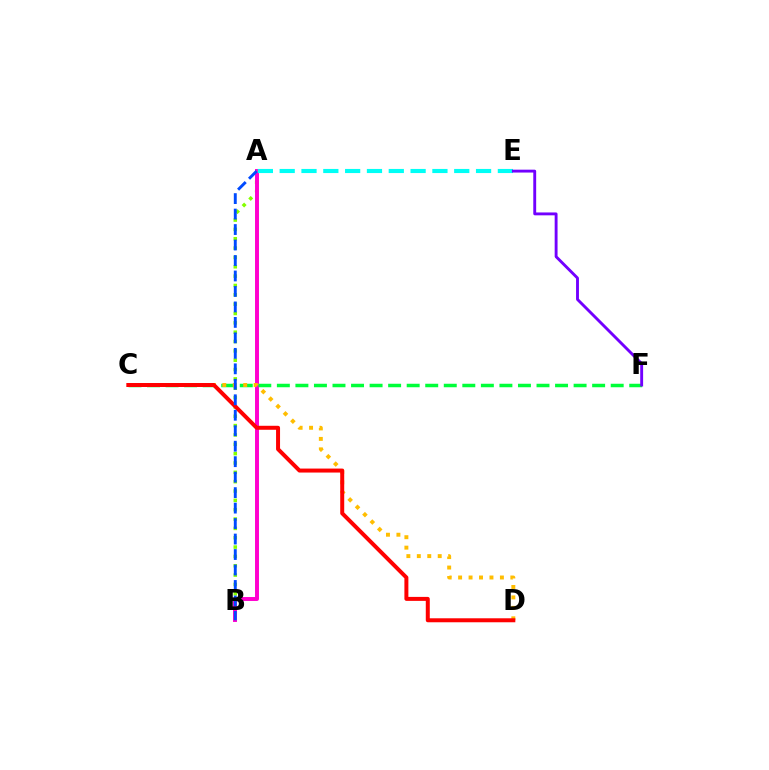{('A', 'B'): [{'color': '#84ff00', 'line_style': 'dotted', 'thickness': 2.54}, {'color': '#ff00cf', 'line_style': 'solid', 'thickness': 2.84}, {'color': '#004bff', 'line_style': 'dashed', 'thickness': 2.1}], ('A', 'E'): [{'color': '#00fff6', 'line_style': 'dashed', 'thickness': 2.96}], ('C', 'F'): [{'color': '#00ff39', 'line_style': 'dashed', 'thickness': 2.52}], ('E', 'F'): [{'color': '#7200ff', 'line_style': 'solid', 'thickness': 2.07}], ('C', 'D'): [{'color': '#ffbd00', 'line_style': 'dotted', 'thickness': 2.84}, {'color': '#ff0000', 'line_style': 'solid', 'thickness': 2.87}]}